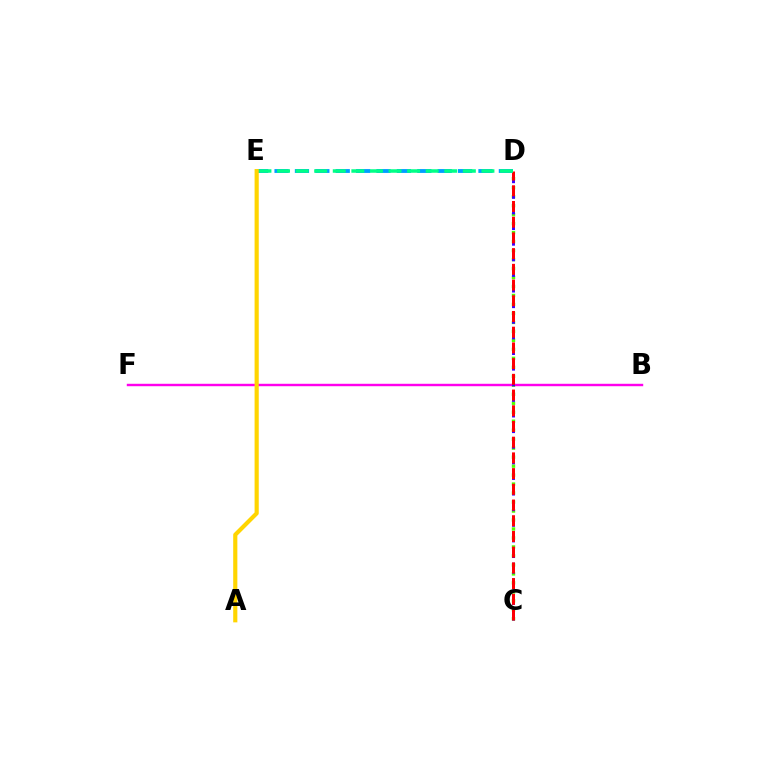{('C', 'D'): [{'color': '#4fff00', 'line_style': 'dotted', 'thickness': 2.44}, {'color': '#3700ff', 'line_style': 'dashed', 'thickness': 2.12}, {'color': '#ff0000', 'line_style': 'dashed', 'thickness': 2.13}], ('B', 'F'): [{'color': '#ff00ed', 'line_style': 'solid', 'thickness': 1.75}], ('D', 'E'): [{'color': '#009eff', 'line_style': 'dashed', 'thickness': 2.77}, {'color': '#00ff86', 'line_style': 'dashed', 'thickness': 2.52}], ('A', 'E'): [{'color': '#ffd500', 'line_style': 'solid', 'thickness': 2.99}]}